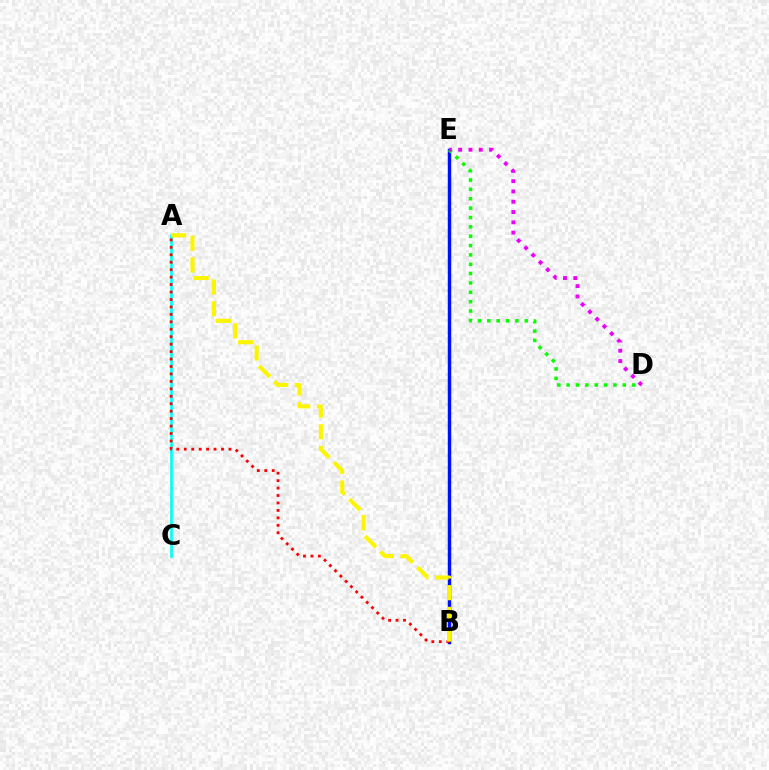{('B', 'E'): [{'color': '#0010ff', 'line_style': 'solid', 'thickness': 2.48}], ('A', 'C'): [{'color': '#00fff6', 'line_style': 'solid', 'thickness': 1.92}], ('A', 'B'): [{'color': '#ff0000', 'line_style': 'dotted', 'thickness': 2.02}, {'color': '#fcf500', 'line_style': 'dashed', 'thickness': 2.95}], ('D', 'E'): [{'color': '#08ff00', 'line_style': 'dotted', 'thickness': 2.54}, {'color': '#ee00ff', 'line_style': 'dotted', 'thickness': 2.8}]}